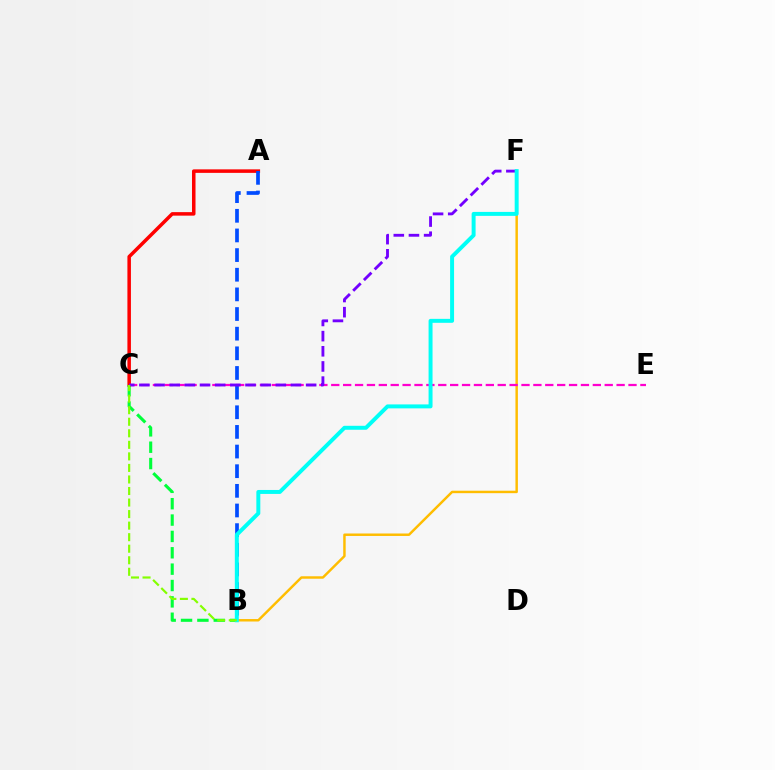{('A', 'C'): [{'color': '#ff0000', 'line_style': 'solid', 'thickness': 2.53}], ('B', 'F'): [{'color': '#ffbd00', 'line_style': 'solid', 'thickness': 1.77}, {'color': '#00fff6', 'line_style': 'solid', 'thickness': 2.85}], ('A', 'B'): [{'color': '#004bff', 'line_style': 'dashed', 'thickness': 2.67}], ('C', 'E'): [{'color': '#ff00cf', 'line_style': 'dashed', 'thickness': 1.62}], ('B', 'C'): [{'color': '#00ff39', 'line_style': 'dashed', 'thickness': 2.22}, {'color': '#84ff00', 'line_style': 'dashed', 'thickness': 1.57}], ('C', 'F'): [{'color': '#7200ff', 'line_style': 'dashed', 'thickness': 2.06}]}